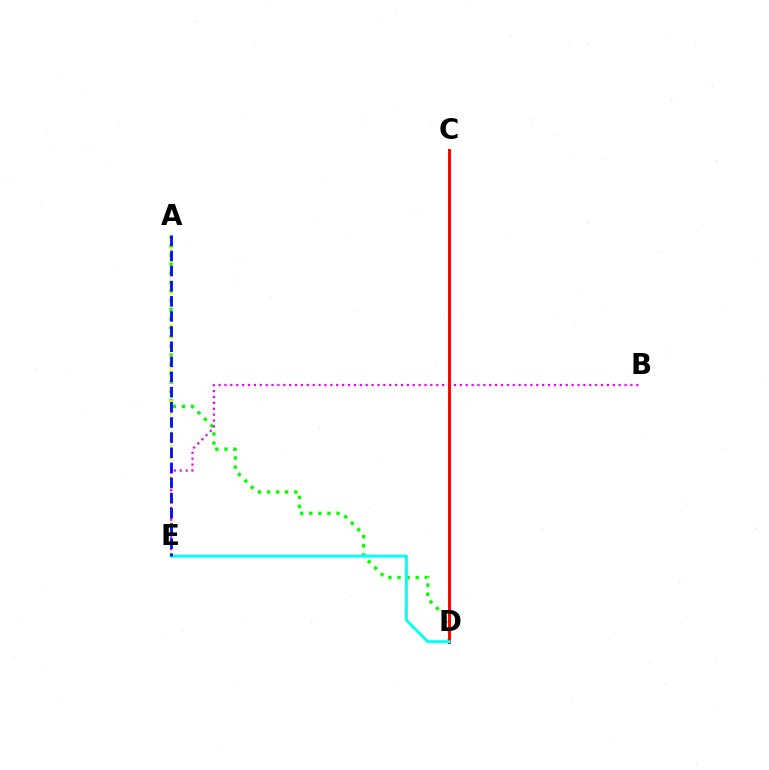{('A', 'D'): [{'color': '#08ff00', 'line_style': 'dotted', 'thickness': 2.47}], ('A', 'E'): [{'color': '#fcf500', 'line_style': 'dotted', 'thickness': 1.72}, {'color': '#0010ff', 'line_style': 'dashed', 'thickness': 2.06}], ('B', 'E'): [{'color': '#ee00ff', 'line_style': 'dotted', 'thickness': 1.6}], ('C', 'D'): [{'color': '#ff0000', 'line_style': 'solid', 'thickness': 2.11}], ('D', 'E'): [{'color': '#00fff6', 'line_style': 'solid', 'thickness': 2.09}]}